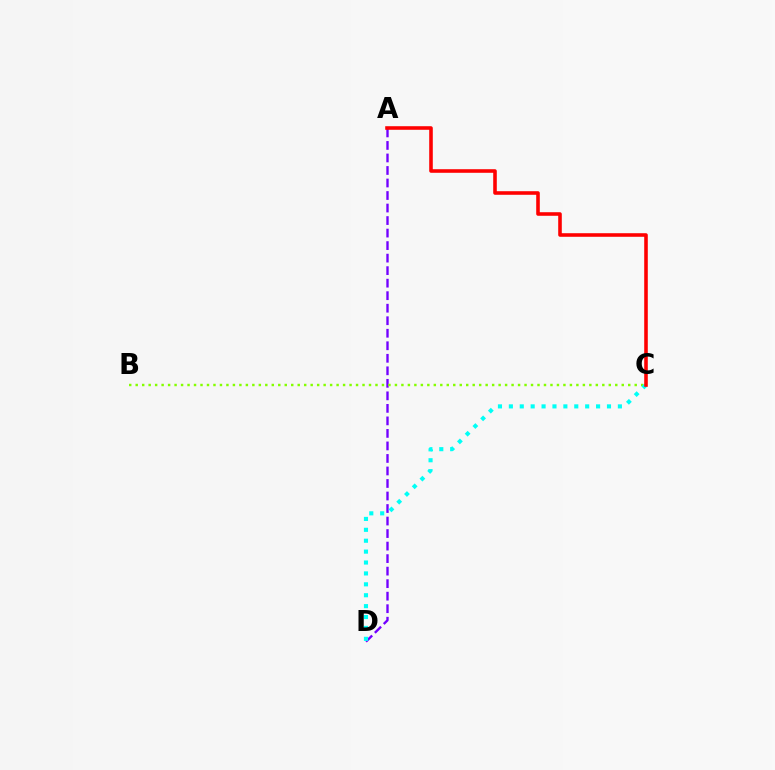{('A', 'D'): [{'color': '#7200ff', 'line_style': 'dashed', 'thickness': 1.7}], ('B', 'C'): [{'color': '#84ff00', 'line_style': 'dotted', 'thickness': 1.76}], ('C', 'D'): [{'color': '#00fff6', 'line_style': 'dotted', 'thickness': 2.96}], ('A', 'C'): [{'color': '#ff0000', 'line_style': 'solid', 'thickness': 2.58}]}